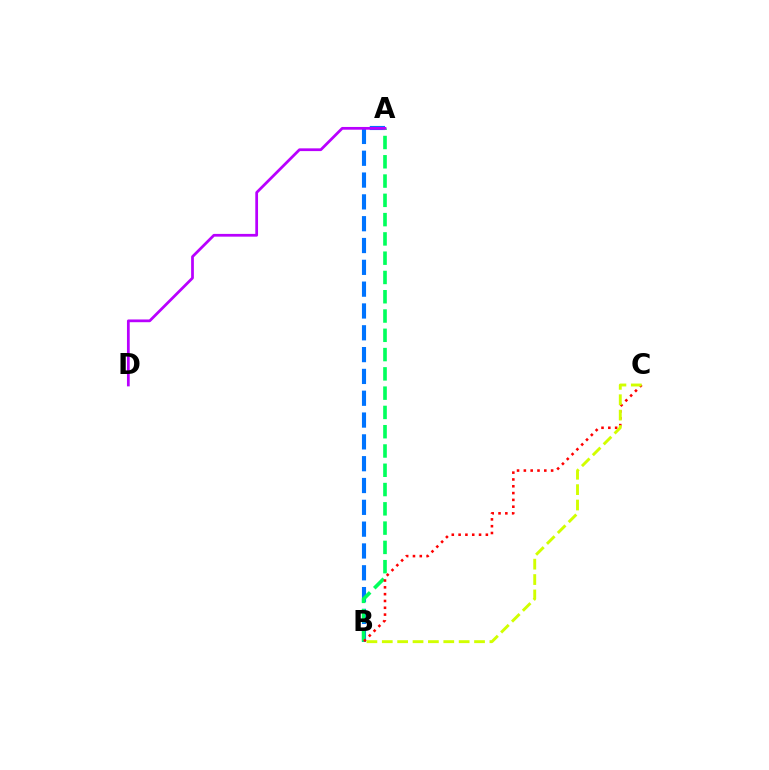{('A', 'B'): [{'color': '#0074ff', 'line_style': 'dashed', 'thickness': 2.96}, {'color': '#00ff5c', 'line_style': 'dashed', 'thickness': 2.62}], ('B', 'C'): [{'color': '#ff0000', 'line_style': 'dotted', 'thickness': 1.85}, {'color': '#d1ff00', 'line_style': 'dashed', 'thickness': 2.09}], ('A', 'D'): [{'color': '#b900ff', 'line_style': 'solid', 'thickness': 1.98}]}